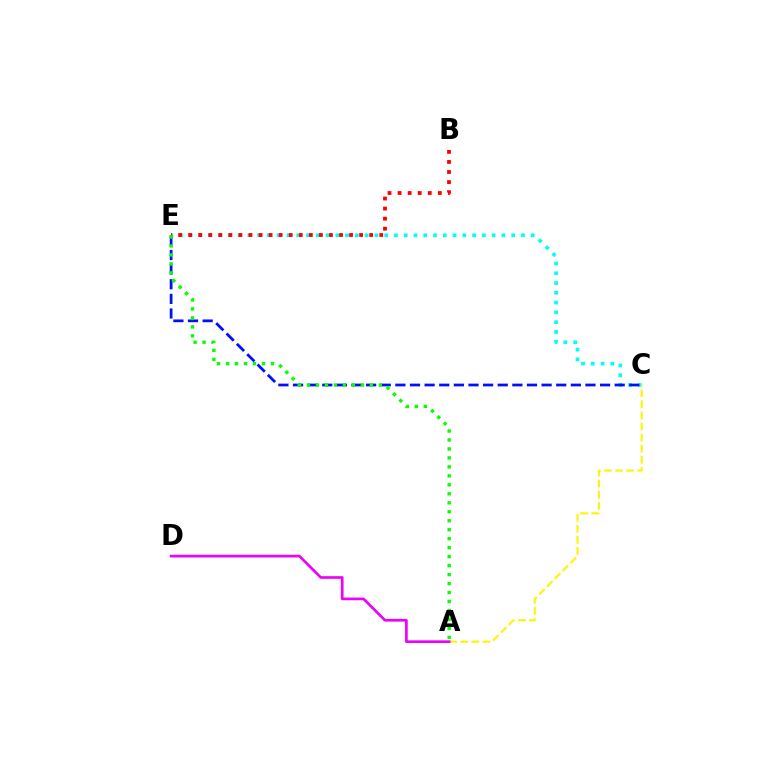{('C', 'E'): [{'color': '#00fff6', 'line_style': 'dotted', 'thickness': 2.65}, {'color': '#0010ff', 'line_style': 'dashed', 'thickness': 1.99}], ('A', 'C'): [{'color': '#fcf500', 'line_style': 'dashed', 'thickness': 1.51}], ('A', 'D'): [{'color': '#ee00ff', 'line_style': 'solid', 'thickness': 1.94}], ('B', 'E'): [{'color': '#ff0000', 'line_style': 'dotted', 'thickness': 2.73}], ('A', 'E'): [{'color': '#08ff00', 'line_style': 'dotted', 'thickness': 2.44}]}